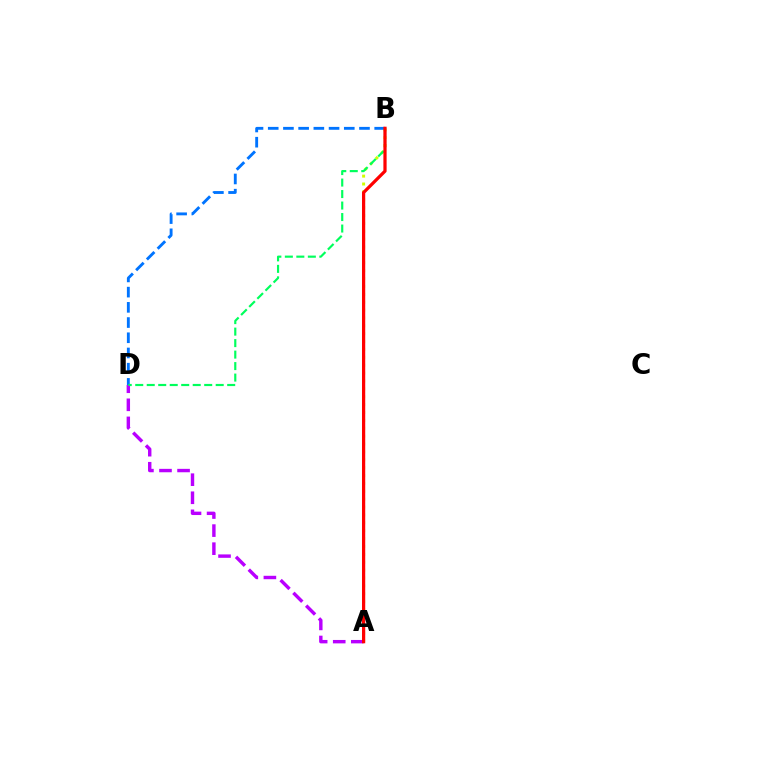{('A', 'B'): [{'color': '#d1ff00', 'line_style': 'dotted', 'thickness': 2.14}, {'color': '#ff0000', 'line_style': 'solid', 'thickness': 2.32}], ('B', 'D'): [{'color': '#0074ff', 'line_style': 'dashed', 'thickness': 2.07}, {'color': '#00ff5c', 'line_style': 'dashed', 'thickness': 1.56}], ('A', 'D'): [{'color': '#b900ff', 'line_style': 'dashed', 'thickness': 2.46}]}